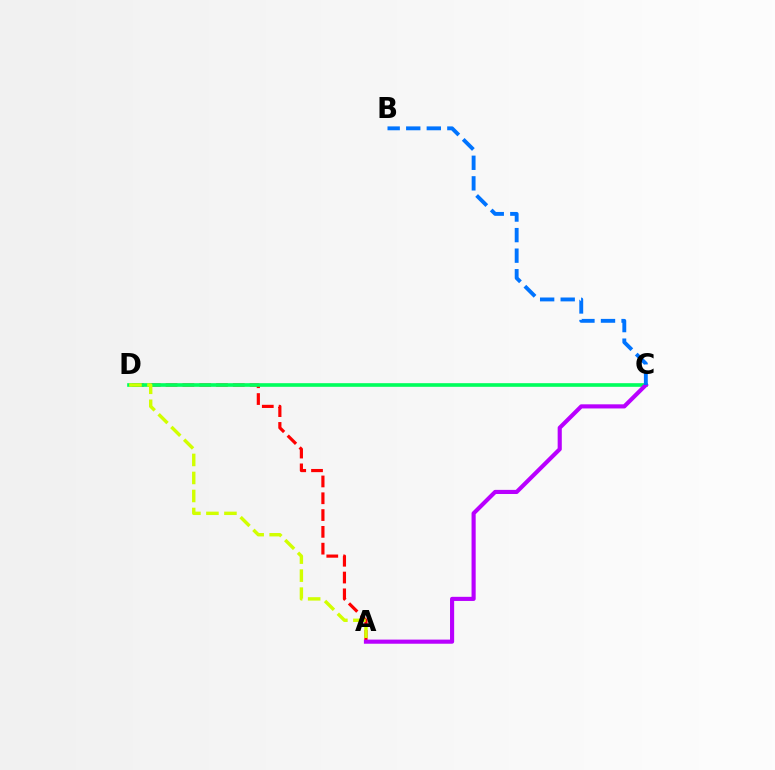{('A', 'D'): [{'color': '#ff0000', 'line_style': 'dashed', 'thickness': 2.28}, {'color': '#d1ff00', 'line_style': 'dashed', 'thickness': 2.45}], ('C', 'D'): [{'color': '#00ff5c', 'line_style': 'solid', 'thickness': 2.62}], ('A', 'C'): [{'color': '#b900ff', 'line_style': 'solid', 'thickness': 2.97}], ('B', 'C'): [{'color': '#0074ff', 'line_style': 'dashed', 'thickness': 2.79}]}